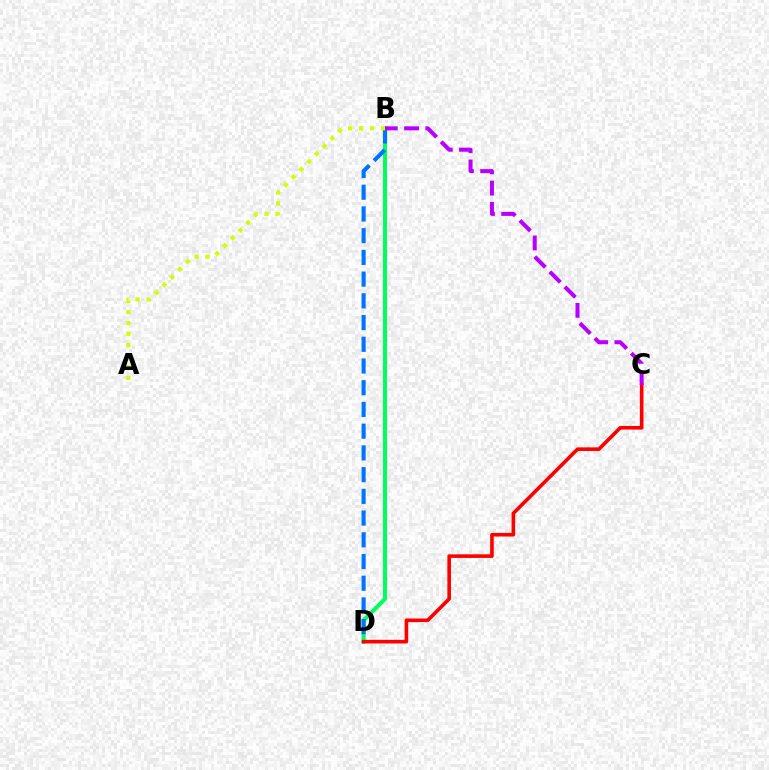{('B', 'D'): [{'color': '#00ff5c', 'line_style': 'solid', 'thickness': 2.91}, {'color': '#0074ff', 'line_style': 'dashed', 'thickness': 2.95}], ('C', 'D'): [{'color': '#ff0000', 'line_style': 'solid', 'thickness': 2.6}], ('A', 'B'): [{'color': '#d1ff00', 'line_style': 'dotted', 'thickness': 2.98}], ('B', 'C'): [{'color': '#b900ff', 'line_style': 'dashed', 'thickness': 2.89}]}